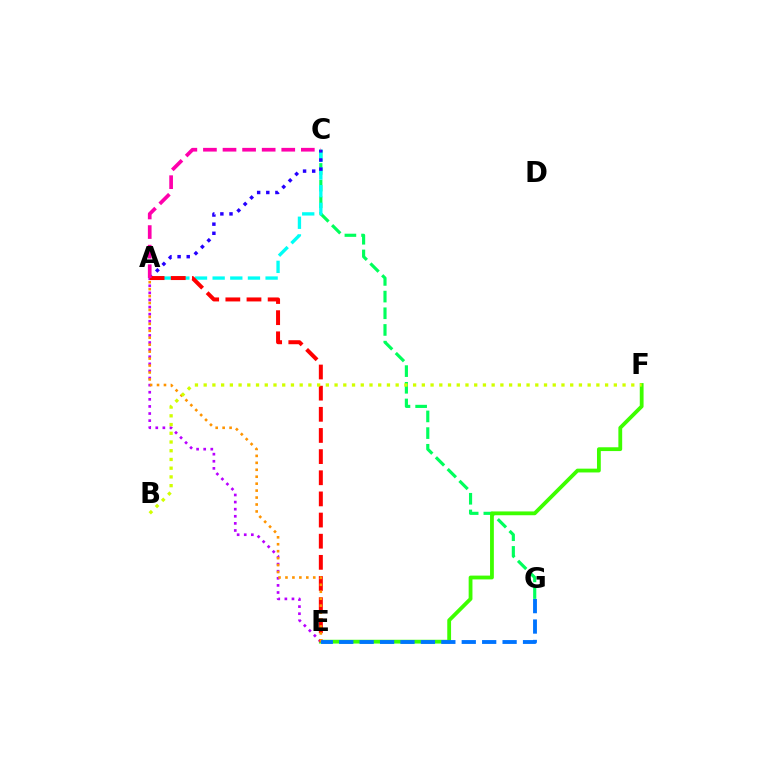{('C', 'G'): [{'color': '#00ff5c', 'line_style': 'dashed', 'thickness': 2.27}], ('A', 'C'): [{'color': '#00fff6', 'line_style': 'dashed', 'thickness': 2.4}, {'color': '#2500ff', 'line_style': 'dotted', 'thickness': 2.48}, {'color': '#ff00ac', 'line_style': 'dashed', 'thickness': 2.66}], ('E', 'F'): [{'color': '#3dff00', 'line_style': 'solid', 'thickness': 2.74}], ('A', 'E'): [{'color': '#b900ff', 'line_style': 'dotted', 'thickness': 1.93}, {'color': '#ff0000', 'line_style': 'dashed', 'thickness': 2.87}, {'color': '#ff9400', 'line_style': 'dotted', 'thickness': 1.89}], ('B', 'F'): [{'color': '#d1ff00', 'line_style': 'dotted', 'thickness': 2.37}], ('E', 'G'): [{'color': '#0074ff', 'line_style': 'dashed', 'thickness': 2.77}]}